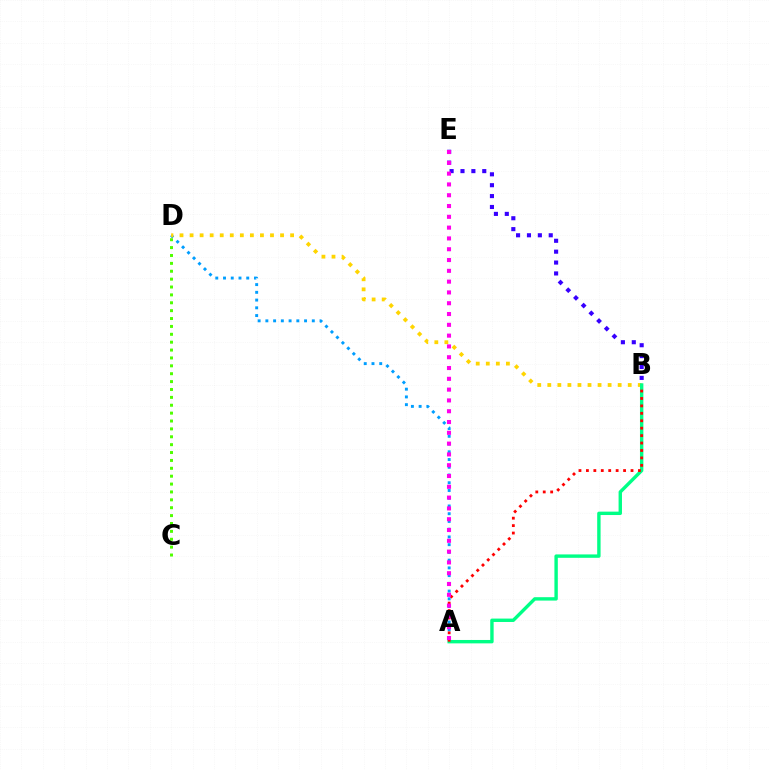{('A', 'D'): [{'color': '#009eff', 'line_style': 'dotted', 'thickness': 2.1}], ('B', 'D'): [{'color': '#ffd500', 'line_style': 'dotted', 'thickness': 2.73}], ('A', 'B'): [{'color': '#00ff86', 'line_style': 'solid', 'thickness': 2.45}, {'color': '#ff0000', 'line_style': 'dotted', 'thickness': 2.02}], ('B', 'E'): [{'color': '#3700ff', 'line_style': 'dotted', 'thickness': 2.96}], ('C', 'D'): [{'color': '#4fff00', 'line_style': 'dotted', 'thickness': 2.14}], ('A', 'E'): [{'color': '#ff00ed', 'line_style': 'dotted', 'thickness': 2.93}]}